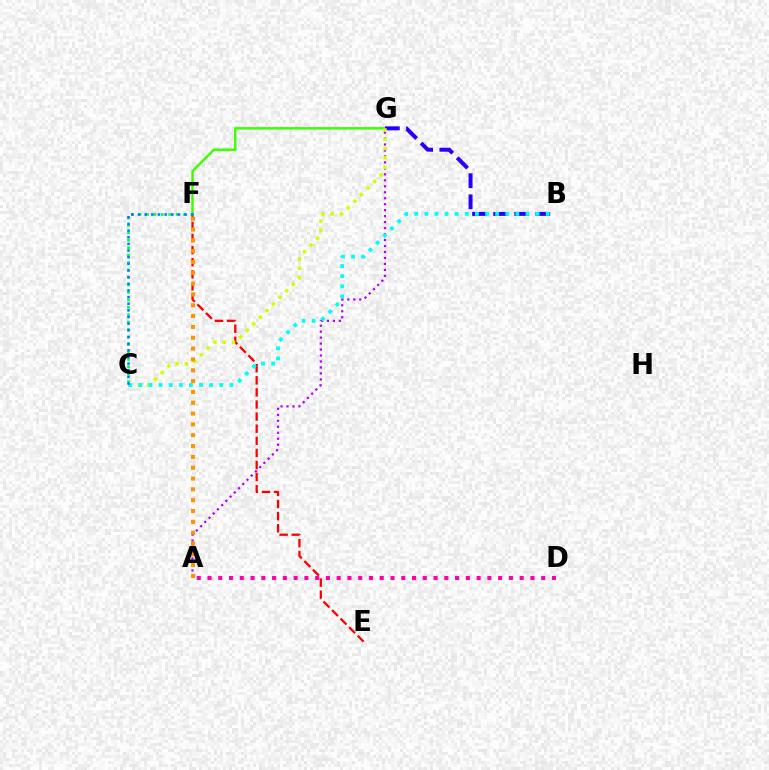{('A', 'G'): [{'color': '#b900ff', 'line_style': 'dotted', 'thickness': 1.62}], ('E', 'F'): [{'color': '#ff0000', 'line_style': 'dashed', 'thickness': 1.64}], ('F', 'G'): [{'color': '#3dff00', 'line_style': 'solid', 'thickness': 1.78}], ('B', 'G'): [{'color': '#2500ff', 'line_style': 'dashed', 'thickness': 2.87}], ('C', 'G'): [{'color': '#d1ff00', 'line_style': 'dotted', 'thickness': 2.53}], ('C', 'F'): [{'color': '#00ff5c', 'line_style': 'dotted', 'thickness': 2.02}, {'color': '#0074ff', 'line_style': 'dotted', 'thickness': 1.81}], ('B', 'C'): [{'color': '#00fff6', 'line_style': 'dotted', 'thickness': 2.75}], ('A', 'F'): [{'color': '#ff9400', 'line_style': 'dotted', 'thickness': 2.94}], ('A', 'D'): [{'color': '#ff00ac', 'line_style': 'dotted', 'thickness': 2.92}]}